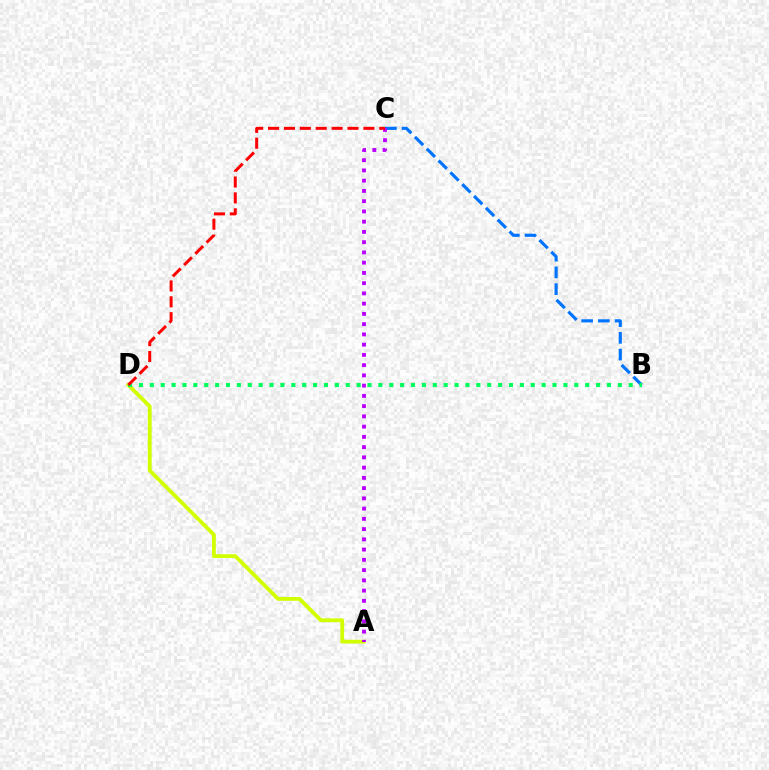{('A', 'D'): [{'color': '#d1ff00', 'line_style': 'solid', 'thickness': 2.74}], ('B', 'C'): [{'color': '#0074ff', 'line_style': 'dashed', 'thickness': 2.27}], ('B', 'D'): [{'color': '#00ff5c', 'line_style': 'dotted', 'thickness': 2.96}], ('A', 'C'): [{'color': '#b900ff', 'line_style': 'dotted', 'thickness': 2.78}], ('C', 'D'): [{'color': '#ff0000', 'line_style': 'dashed', 'thickness': 2.16}]}